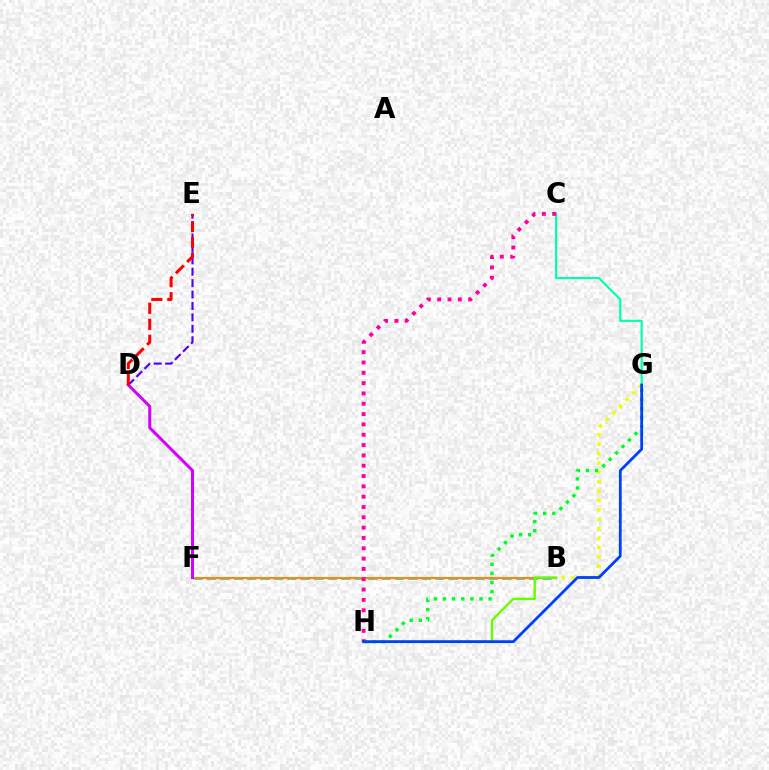{('C', 'G'): [{'color': '#00ffaf', 'line_style': 'solid', 'thickness': 1.56}], ('B', 'G'): [{'color': '#eeff00', 'line_style': 'dotted', 'thickness': 2.55}], ('G', 'H'): [{'color': '#00ff27', 'line_style': 'dotted', 'thickness': 2.48}, {'color': '#003fff', 'line_style': 'solid', 'thickness': 2.01}], ('B', 'F'): [{'color': '#00c7ff', 'line_style': 'dashed', 'thickness': 1.82}, {'color': '#ff8800', 'line_style': 'solid', 'thickness': 1.53}], ('B', 'H'): [{'color': '#66ff00', 'line_style': 'solid', 'thickness': 1.69}], ('C', 'H'): [{'color': '#ff00a0', 'line_style': 'dotted', 'thickness': 2.8}], ('D', 'F'): [{'color': '#d600ff', 'line_style': 'solid', 'thickness': 2.17}], ('D', 'E'): [{'color': '#4f00ff', 'line_style': 'dashed', 'thickness': 1.55}, {'color': '#ff0000', 'line_style': 'dashed', 'thickness': 2.17}]}